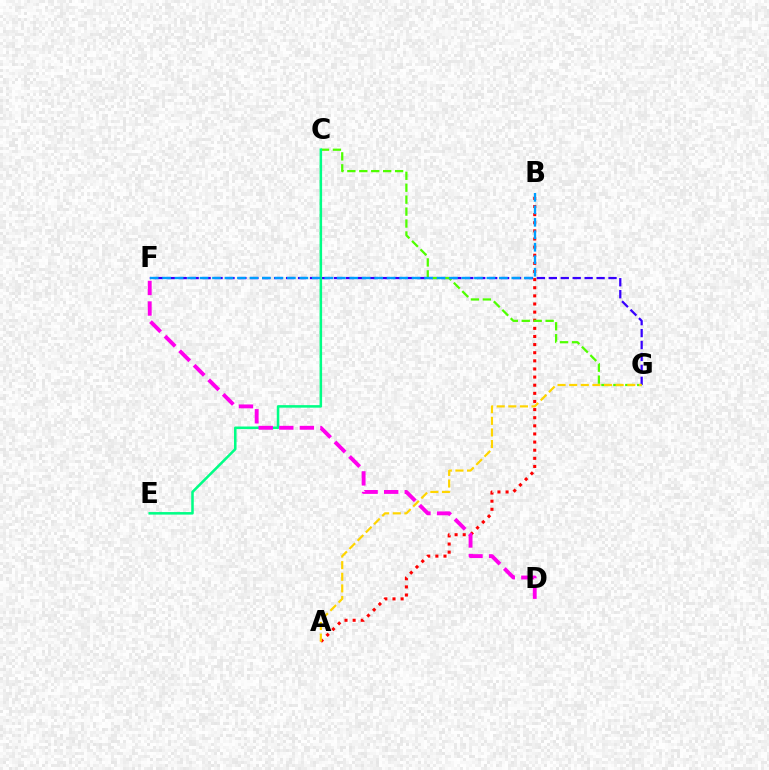{('A', 'B'): [{'color': '#ff0000', 'line_style': 'dotted', 'thickness': 2.21}], ('F', 'G'): [{'color': '#3700ff', 'line_style': 'dashed', 'thickness': 1.62}], ('C', 'G'): [{'color': '#4fff00', 'line_style': 'dashed', 'thickness': 1.62}], ('C', 'E'): [{'color': '#00ff86', 'line_style': 'solid', 'thickness': 1.83}], ('A', 'G'): [{'color': '#ffd500', 'line_style': 'dashed', 'thickness': 1.58}], ('B', 'F'): [{'color': '#009eff', 'line_style': 'dashed', 'thickness': 1.69}], ('D', 'F'): [{'color': '#ff00ed', 'line_style': 'dashed', 'thickness': 2.79}]}